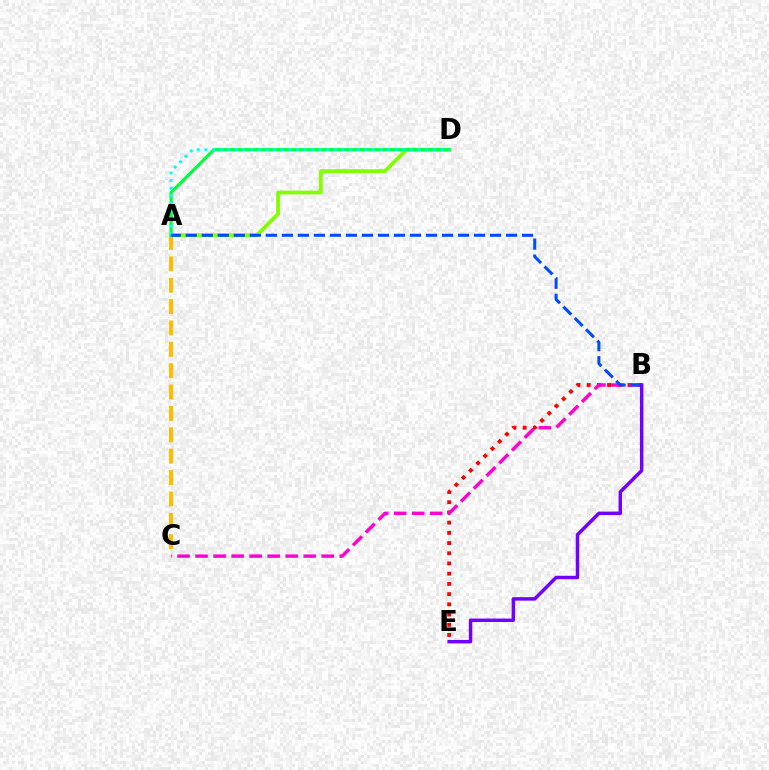{('B', 'E'): [{'color': '#ff0000', 'line_style': 'dotted', 'thickness': 2.77}, {'color': '#7200ff', 'line_style': 'solid', 'thickness': 2.49}], ('A', 'D'): [{'color': '#84ff00', 'line_style': 'solid', 'thickness': 2.71}, {'color': '#00ff39', 'line_style': 'solid', 'thickness': 2.29}, {'color': '#00fff6', 'line_style': 'dotted', 'thickness': 2.07}], ('A', 'C'): [{'color': '#ffbd00', 'line_style': 'dashed', 'thickness': 2.9}], ('B', 'C'): [{'color': '#ff00cf', 'line_style': 'dashed', 'thickness': 2.45}], ('A', 'B'): [{'color': '#004bff', 'line_style': 'dashed', 'thickness': 2.18}]}